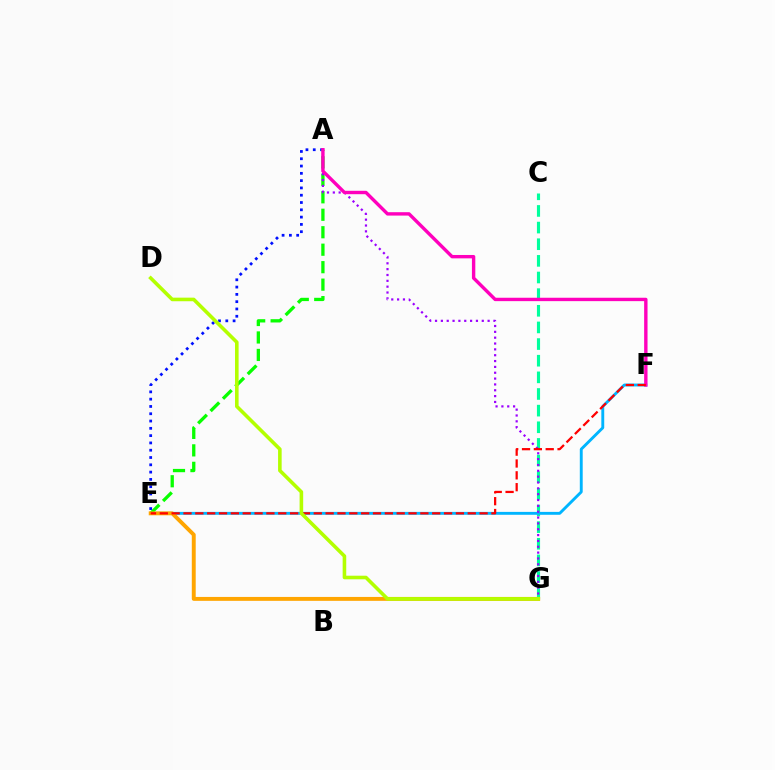{('C', 'G'): [{'color': '#00ff9d', 'line_style': 'dashed', 'thickness': 2.26}], ('A', 'E'): [{'color': '#0010ff', 'line_style': 'dotted', 'thickness': 1.98}, {'color': '#08ff00', 'line_style': 'dashed', 'thickness': 2.37}], ('E', 'F'): [{'color': '#00b5ff', 'line_style': 'solid', 'thickness': 2.08}, {'color': '#ff0000', 'line_style': 'dashed', 'thickness': 1.61}], ('A', 'G'): [{'color': '#9b00ff', 'line_style': 'dotted', 'thickness': 1.59}], ('E', 'G'): [{'color': '#ffa500', 'line_style': 'solid', 'thickness': 2.82}], ('A', 'F'): [{'color': '#ff00bd', 'line_style': 'solid', 'thickness': 2.44}], ('D', 'G'): [{'color': '#b3ff00', 'line_style': 'solid', 'thickness': 2.58}]}